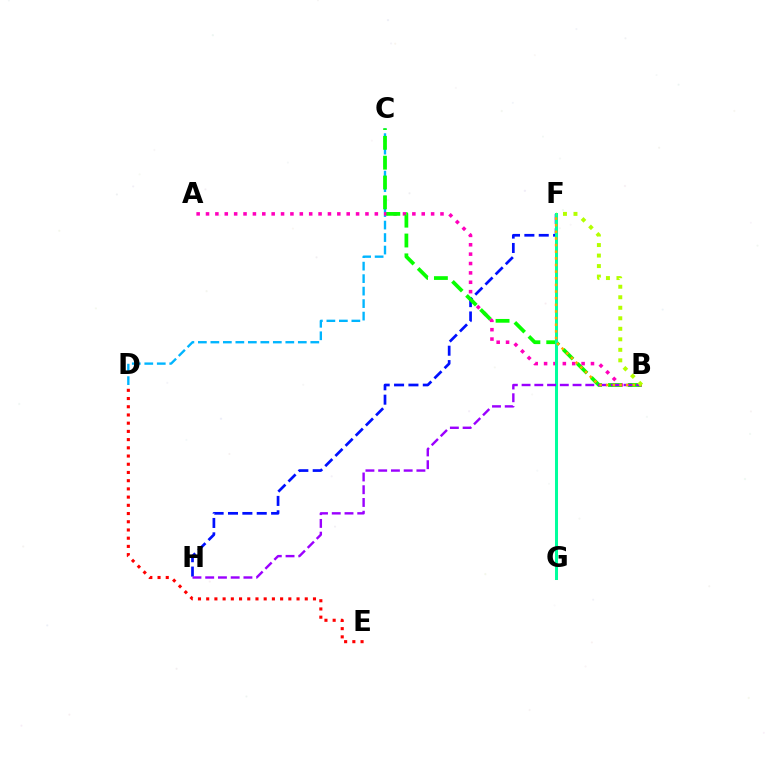{('D', 'E'): [{'color': '#ff0000', 'line_style': 'dotted', 'thickness': 2.23}], ('C', 'D'): [{'color': '#00b5ff', 'line_style': 'dashed', 'thickness': 1.7}], ('A', 'B'): [{'color': '#ff00bd', 'line_style': 'dotted', 'thickness': 2.55}], ('F', 'H'): [{'color': '#0010ff', 'line_style': 'dashed', 'thickness': 1.95}], ('B', 'C'): [{'color': '#08ff00', 'line_style': 'dashed', 'thickness': 2.7}], ('F', 'G'): [{'color': '#00ff9d', 'line_style': 'solid', 'thickness': 2.17}], ('B', 'H'): [{'color': '#9b00ff', 'line_style': 'dashed', 'thickness': 1.73}], ('B', 'F'): [{'color': '#ffa500', 'line_style': 'dotted', 'thickness': 1.8}, {'color': '#b3ff00', 'line_style': 'dotted', 'thickness': 2.86}]}